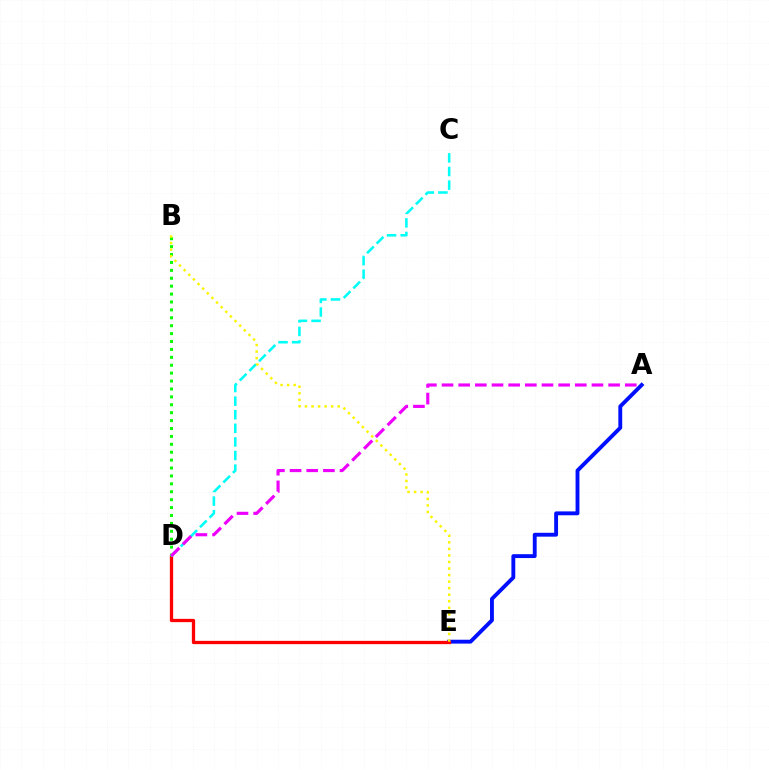{('A', 'E'): [{'color': '#0010ff', 'line_style': 'solid', 'thickness': 2.79}], ('D', 'E'): [{'color': '#ff0000', 'line_style': 'solid', 'thickness': 2.36}], ('B', 'D'): [{'color': '#08ff00', 'line_style': 'dotted', 'thickness': 2.15}], ('C', 'D'): [{'color': '#00fff6', 'line_style': 'dashed', 'thickness': 1.85}], ('A', 'D'): [{'color': '#ee00ff', 'line_style': 'dashed', 'thickness': 2.26}], ('B', 'E'): [{'color': '#fcf500', 'line_style': 'dotted', 'thickness': 1.78}]}